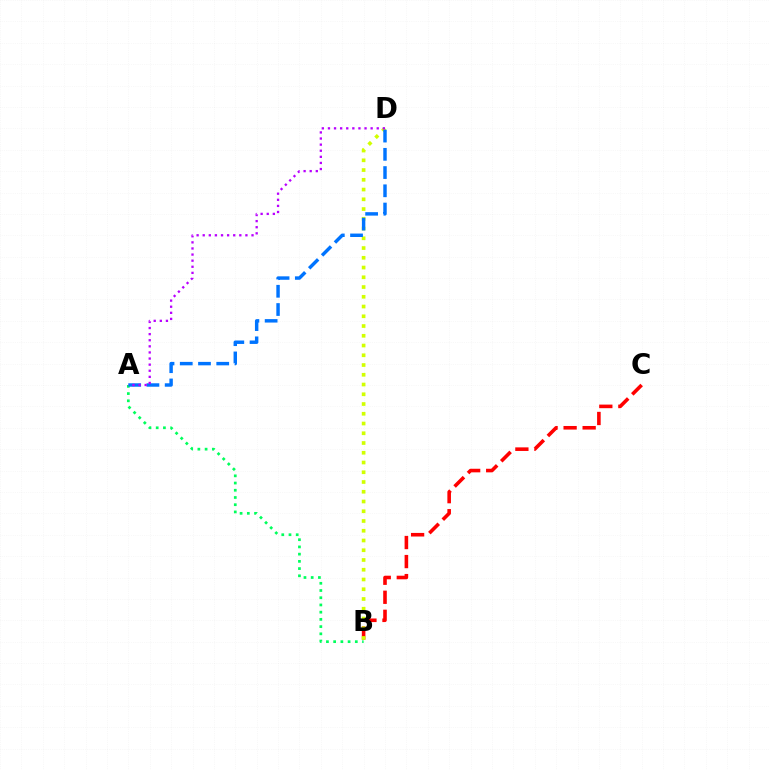{('B', 'C'): [{'color': '#ff0000', 'line_style': 'dashed', 'thickness': 2.59}], ('B', 'D'): [{'color': '#d1ff00', 'line_style': 'dotted', 'thickness': 2.65}], ('A', 'B'): [{'color': '#00ff5c', 'line_style': 'dotted', 'thickness': 1.96}], ('A', 'D'): [{'color': '#0074ff', 'line_style': 'dashed', 'thickness': 2.48}, {'color': '#b900ff', 'line_style': 'dotted', 'thickness': 1.66}]}